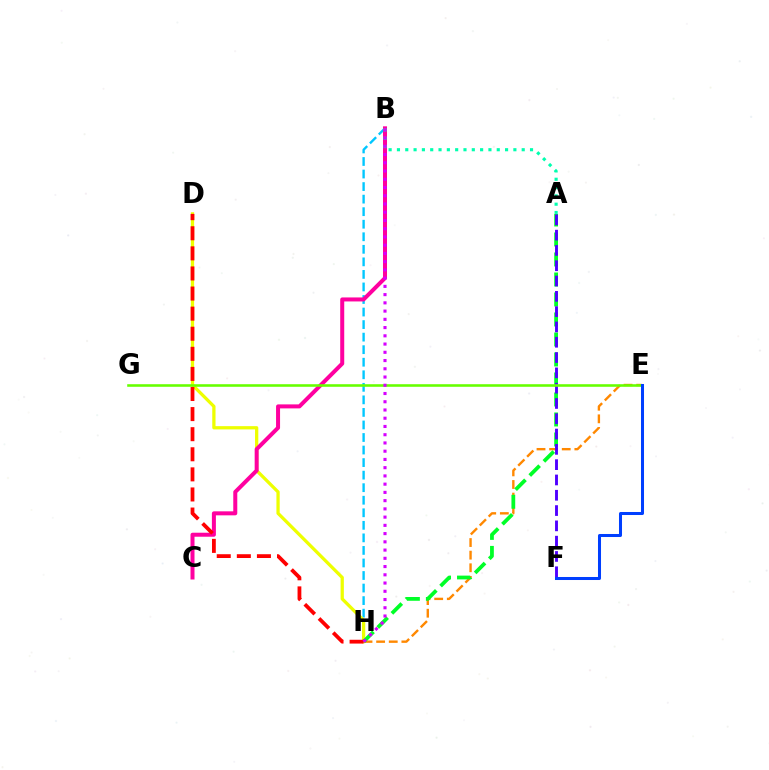{('B', 'H'): [{'color': '#00c7ff', 'line_style': 'dashed', 'thickness': 1.7}, {'color': '#d600ff', 'line_style': 'dotted', 'thickness': 2.24}], ('D', 'H'): [{'color': '#eeff00', 'line_style': 'solid', 'thickness': 2.35}, {'color': '#ff0000', 'line_style': 'dashed', 'thickness': 2.73}], ('E', 'H'): [{'color': '#ff8800', 'line_style': 'dashed', 'thickness': 1.71}], ('B', 'C'): [{'color': '#ff00a0', 'line_style': 'solid', 'thickness': 2.88}], ('A', 'H'): [{'color': '#00ff27', 'line_style': 'dashed', 'thickness': 2.72}], ('A', 'F'): [{'color': '#4f00ff', 'line_style': 'dashed', 'thickness': 2.08}], ('E', 'G'): [{'color': '#66ff00', 'line_style': 'solid', 'thickness': 1.86}], ('A', 'B'): [{'color': '#00ffaf', 'line_style': 'dotted', 'thickness': 2.26}], ('E', 'F'): [{'color': '#003fff', 'line_style': 'solid', 'thickness': 2.18}]}